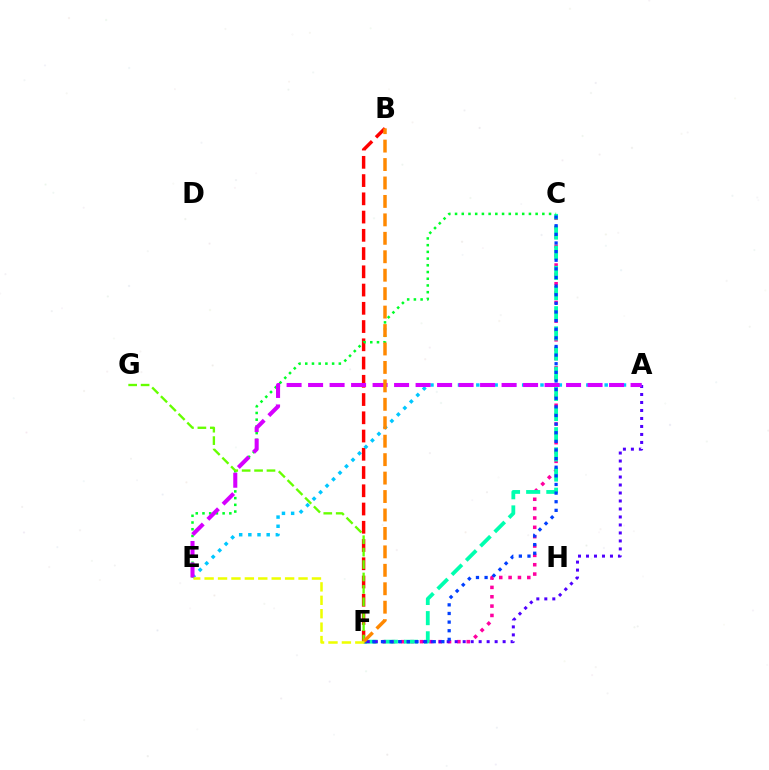{('C', 'F'): [{'color': '#ff00a0', 'line_style': 'dotted', 'thickness': 2.54}, {'color': '#00ffaf', 'line_style': 'dashed', 'thickness': 2.74}, {'color': '#003fff', 'line_style': 'dotted', 'thickness': 2.34}], ('A', 'F'): [{'color': '#4f00ff', 'line_style': 'dotted', 'thickness': 2.17}], ('B', 'F'): [{'color': '#ff0000', 'line_style': 'dashed', 'thickness': 2.48}, {'color': '#ff8800', 'line_style': 'dashed', 'thickness': 2.51}], ('A', 'E'): [{'color': '#00c7ff', 'line_style': 'dotted', 'thickness': 2.49}, {'color': '#d600ff', 'line_style': 'dashed', 'thickness': 2.92}], ('C', 'E'): [{'color': '#00ff27', 'line_style': 'dotted', 'thickness': 1.82}], ('F', 'G'): [{'color': '#66ff00', 'line_style': 'dashed', 'thickness': 1.69}], ('E', 'F'): [{'color': '#eeff00', 'line_style': 'dashed', 'thickness': 1.82}]}